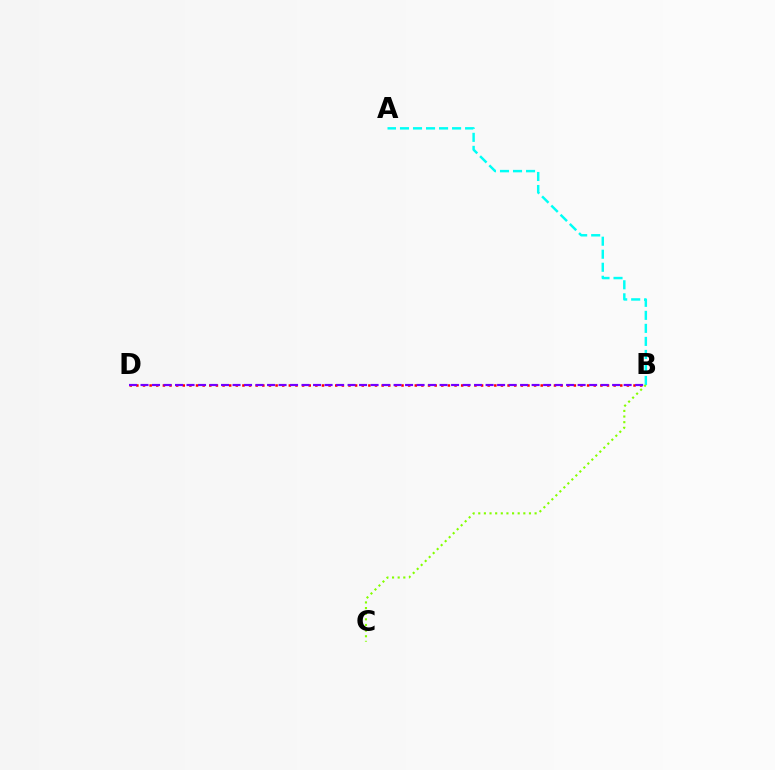{('B', 'D'): [{'color': '#ff0000', 'line_style': 'dotted', 'thickness': 1.8}, {'color': '#7200ff', 'line_style': 'dashed', 'thickness': 1.56}], ('A', 'B'): [{'color': '#00fff6', 'line_style': 'dashed', 'thickness': 1.77}], ('B', 'C'): [{'color': '#84ff00', 'line_style': 'dotted', 'thickness': 1.53}]}